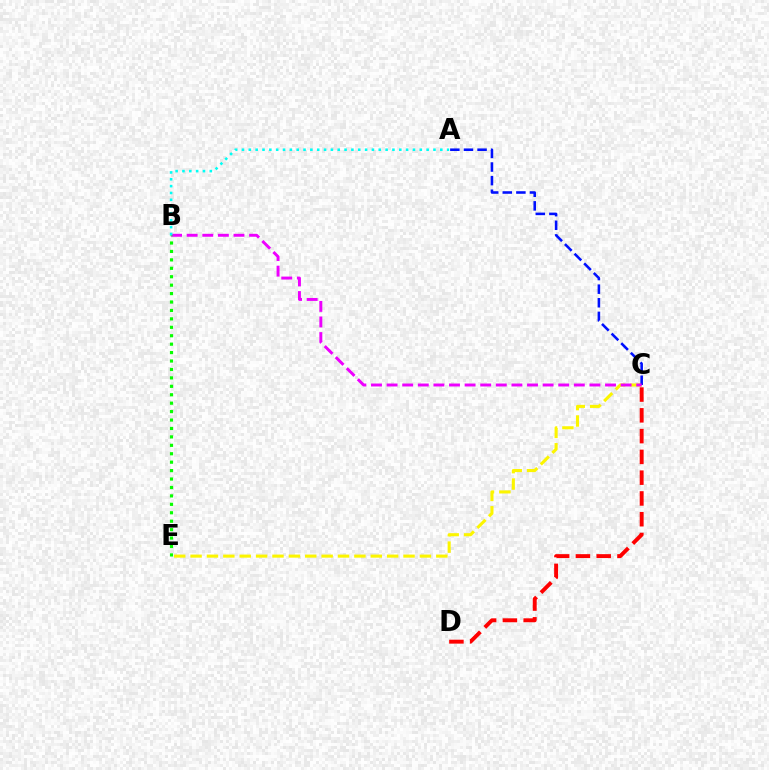{('C', 'E'): [{'color': '#fcf500', 'line_style': 'dashed', 'thickness': 2.23}], ('A', 'C'): [{'color': '#0010ff', 'line_style': 'dashed', 'thickness': 1.85}], ('B', 'C'): [{'color': '#ee00ff', 'line_style': 'dashed', 'thickness': 2.12}], ('B', 'E'): [{'color': '#08ff00', 'line_style': 'dotted', 'thickness': 2.29}], ('C', 'D'): [{'color': '#ff0000', 'line_style': 'dashed', 'thickness': 2.82}], ('A', 'B'): [{'color': '#00fff6', 'line_style': 'dotted', 'thickness': 1.86}]}